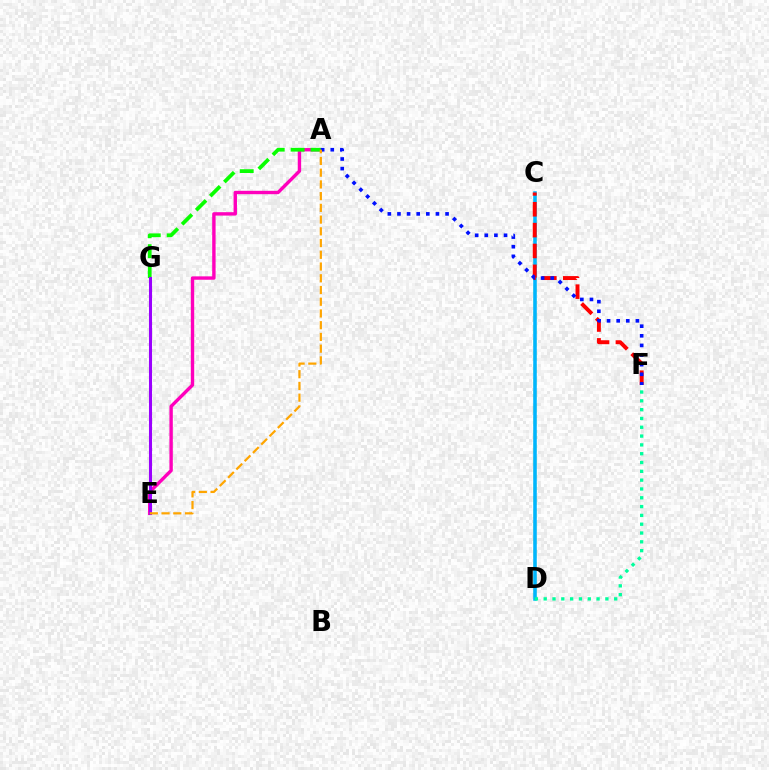{('C', 'D'): [{'color': '#b3ff00', 'line_style': 'dashed', 'thickness': 1.79}, {'color': '#00b5ff', 'line_style': 'solid', 'thickness': 2.55}], ('A', 'E'): [{'color': '#ff00bd', 'line_style': 'solid', 'thickness': 2.44}, {'color': '#ffa500', 'line_style': 'dashed', 'thickness': 1.59}], ('A', 'G'): [{'color': '#08ff00', 'line_style': 'dashed', 'thickness': 2.71}], ('E', 'G'): [{'color': '#9b00ff', 'line_style': 'solid', 'thickness': 2.21}], ('C', 'F'): [{'color': '#ff0000', 'line_style': 'dashed', 'thickness': 2.83}], ('A', 'F'): [{'color': '#0010ff', 'line_style': 'dotted', 'thickness': 2.61}], ('D', 'F'): [{'color': '#00ff9d', 'line_style': 'dotted', 'thickness': 2.39}]}